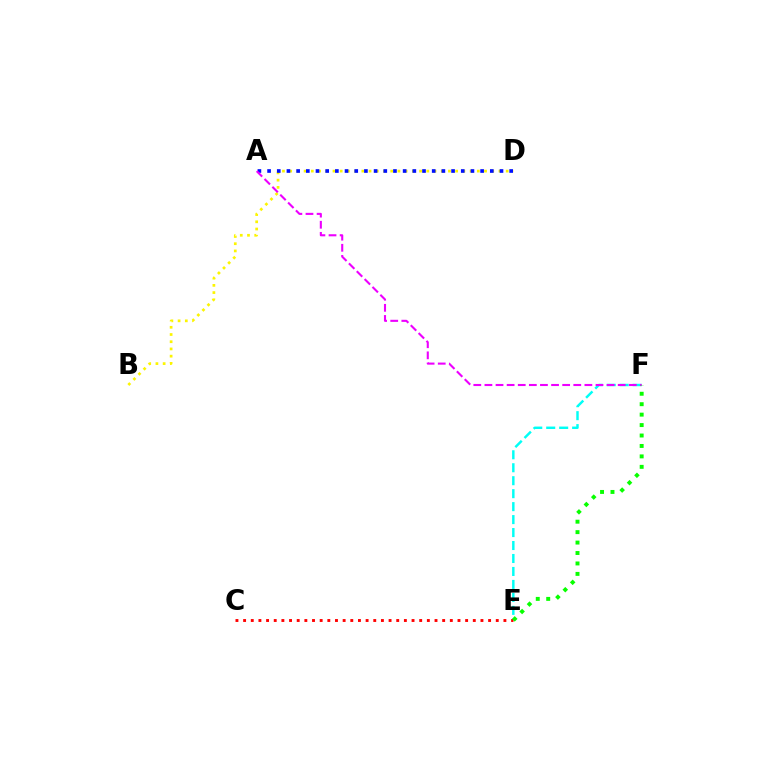{('B', 'D'): [{'color': '#fcf500', 'line_style': 'dotted', 'thickness': 1.96}], ('A', 'D'): [{'color': '#0010ff', 'line_style': 'dotted', 'thickness': 2.63}], ('E', 'F'): [{'color': '#00fff6', 'line_style': 'dashed', 'thickness': 1.76}, {'color': '#08ff00', 'line_style': 'dotted', 'thickness': 2.84}], ('A', 'F'): [{'color': '#ee00ff', 'line_style': 'dashed', 'thickness': 1.51}], ('C', 'E'): [{'color': '#ff0000', 'line_style': 'dotted', 'thickness': 2.08}]}